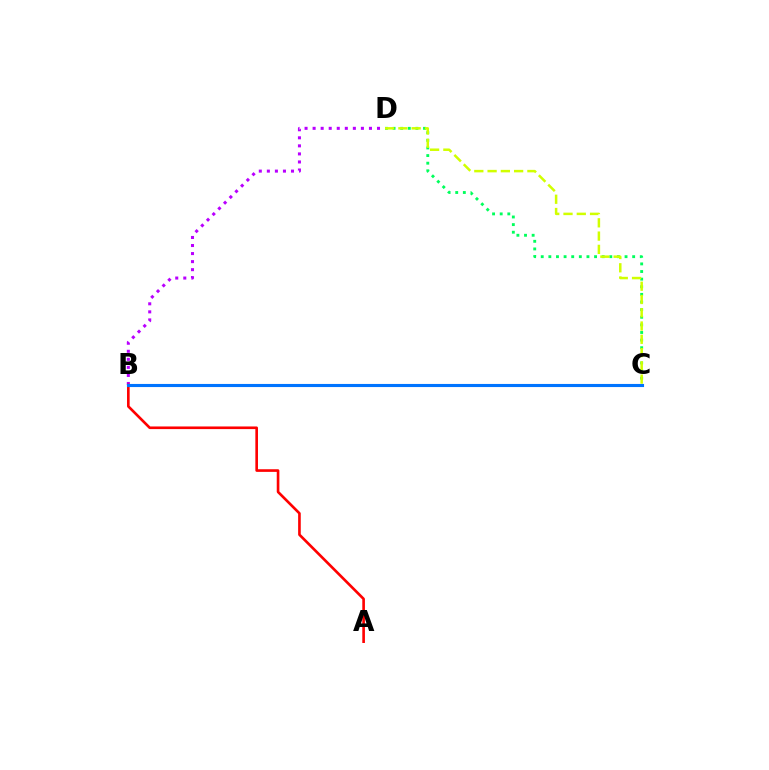{('B', 'D'): [{'color': '#b900ff', 'line_style': 'dotted', 'thickness': 2.19}], ('C', 'D'): [{'color': '#00ff5c', 'line_style': 'dotted', 'thickness': 2.07}, {'color': '#d1ff00', 'line_style': 'dashed', 'thickness': 1.8}], ('A', 'B'): [{'color': '#ff0000', 'line_style': 'solid', 'thickness': 1.9}], ('B', 'C'): [{'color': '#0074ff', 'line_style': 'solid', 'thickness': 2.24}]}